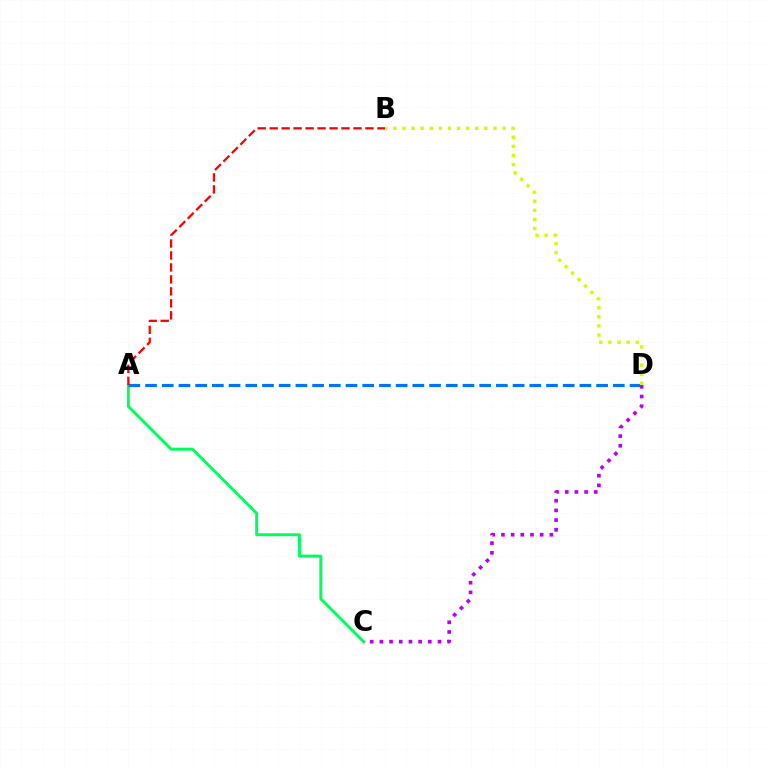{('A', 'C'): [{'color': '#00ff5c', 'line_style': 'solid', 'thickness': 2.13}], ('A', 'D'): [{'color': '#0074ff', 'line_style': 'dashed', 'thickness': 2.27}], ('B', 'D'): [{'color': '#d1ff00', 'line_style': 'dotted', 'thickness': 2.47}], ('A', 'B'): [{'color': '#ff0000', 'line_style': 'dashed', 'thickness': 1.63}], ('C', 'D'): [{'color': '#b900ff', 'line_style': 'dotted', 'thickness': 2.63}]}